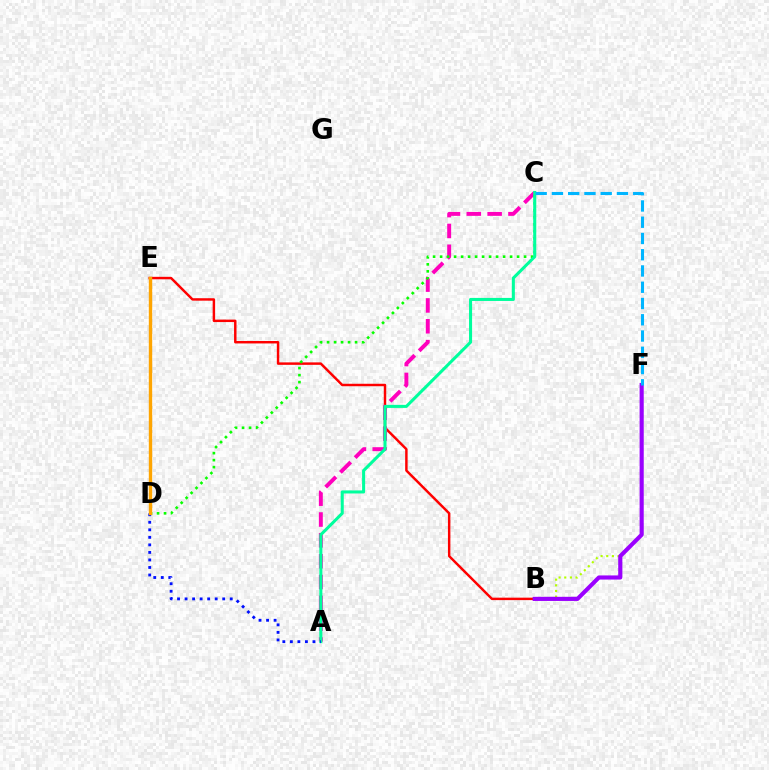{('B', 'E'): [{'color': '#ff0000', 'line_style': 'solid', 'thickness': 1.77}], ('B', 'F'): [{'color': '#b3ff00', 'line_style': 'dotted', 'thickness': 1.53}, {'color': '#9b00ff', 'line_style': 'solid', 'thickness': 2.97}], ('A', 'C'): [{'color': '#ff00bd', 'line_style': 'dashed', 'thickness': 2.83}, {'color': '#00ff9d', 'line_style': 'solid', 'thickness': 2.2}], ('C', 'D'): [{'color': '#08ff00', 'line_style': 'dotted', 'thickness': 1.9}], ('C', 'F'): [{'color': '#00b5ff', 'line_style': 'dashed', 'thickness': 2.21}], ('A', 'D'): [{'color': '#0010ff', 'line_style': 'dotted', 'thickness': 2.05}], ('D', 'E'): [{'color': '#ffa500', 'line_style': 'solid', 'thickness': 2.44}]}